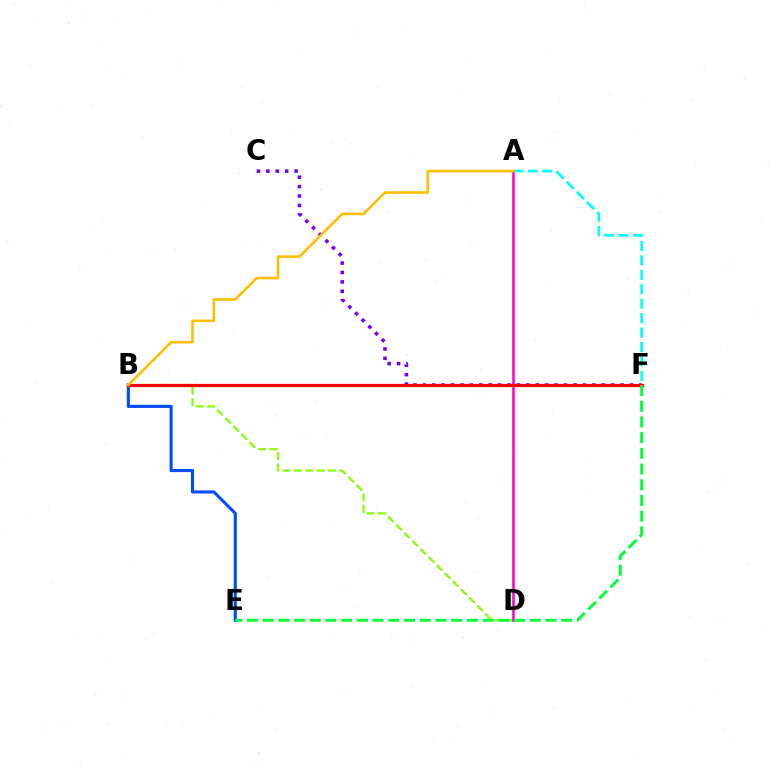{('A', 'F'): [{'color': '#00fff6', 'line_style': 'dashed', 'thickness': 1.96}], ('B', 'D'): [{'color': '#84ff00', 'line_style': 'dashed', 'thickness': 1.55}], ('C', 'F'): [{'color': '#7200ff', 'line_style': 'dotted', 'thickness': 2.56}], ('A', 'D'): [{'color': '#ff00cf', 'line_style': 'solid', 'thickness': 1.85}], ('B', 'E'): [{'color': '#004bff', 'line_style': 'solid', 'thickness': 2.23}], ('B', 'F'): [{'color': '#ff0000', 'line_style': 'solid', 'thickness': 2.31}], ('E', 'F'): [{'color': '#00ff39', 'line_style': 'dashed', 'thickness': 2.13}], ('A', 'B'): [{'color': '#ffbd00', 'line_style': 'solid', 'thickness': 1.86}]}